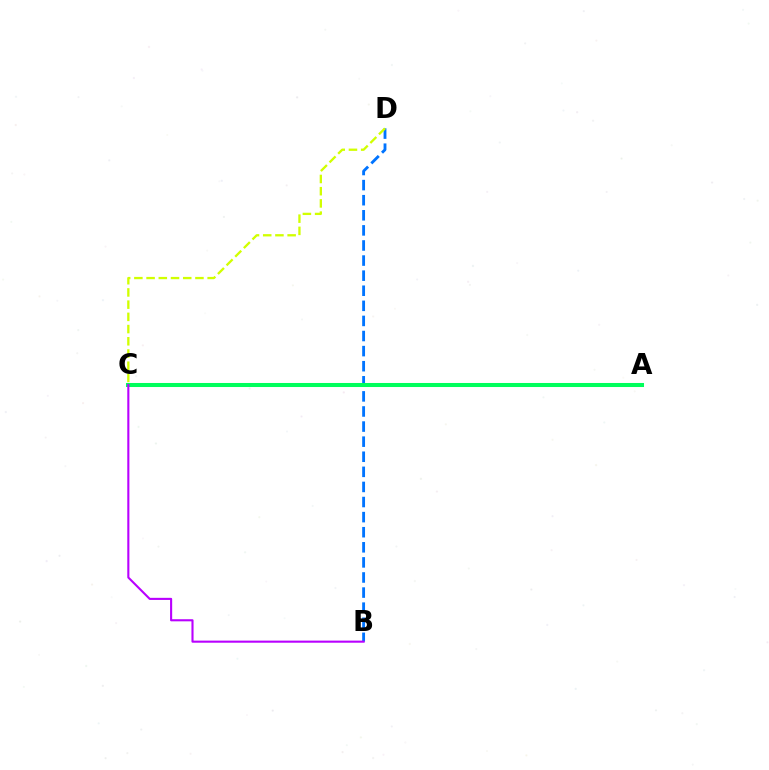{('B', 'D'): [{'color': '#0074ff', 'line_style': 'dashed', 'thickness': 2.05}], ('A', 'C'): [{'color': '#ff0000', 'line_style': 'dashed', 'thickness': 1.64}, {'color': '#00ff5c', 'line_style': 'solid', 'thickness': 2.91}], ('C', 'D'): [{'color': '#d1ff00', 'line_style': 'dashed', 'thickness': 1.66}], ('B', 'C'): [{'color': '#b900ff', 'line_style': 'solid', 'thickness': 1.51}]}